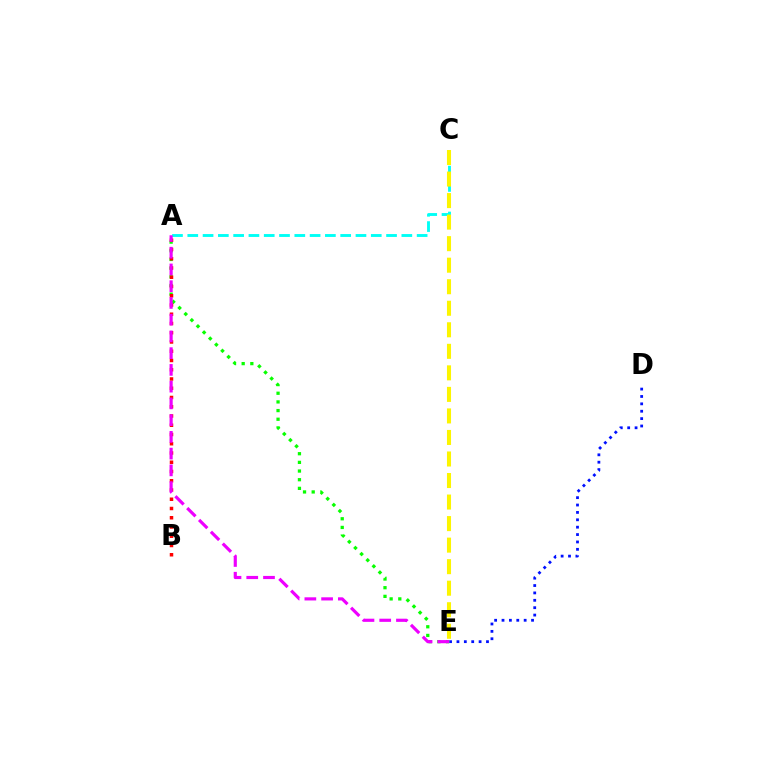{('D', 'E'): [{'color': '#0010ff', 'line_style': 'dotted', 'thickness': 2.01}], ('A', 'E'): [{'color': '#08ff00', 'line_style': 'dotted', 'thickness': 2.35}, {'color': '#ee00ff', 'line_style': 'dashed', 'thickness': 2.27}], ('A', 'B'): [{'color': '#ff0000', 'line_style': 'dotted', 'thickness': 2.51}], ('A', 'C'): [{'color': '#00fff6', 'line_style': 'dashed', 'thickness': 2.08}], ('C', 'E'): [{'color': '#fcf500', 'line_style': 'dashed', 'thickness': 2.93}]}